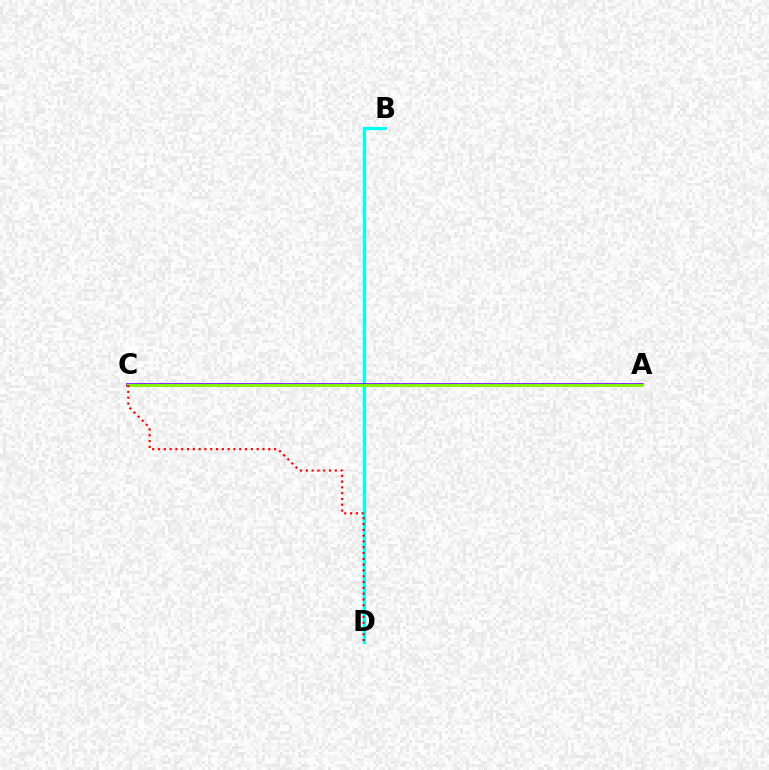{('B', 'D'): [{'color': '#00fff6', 'line_style': 'solid', 'thickness': 2.34}], ('A', 'C'): [{'color': '#7200ff', 'line_style': 'solid', 'thickness': 2.61}, {'color': '#84ff00', 'line_style': 'solid', 'thickness': 2.07}], ('C', 'D'): [{'color': '#ff0000', 'line_style': 'dotted', 'thickness': 1.58}]}